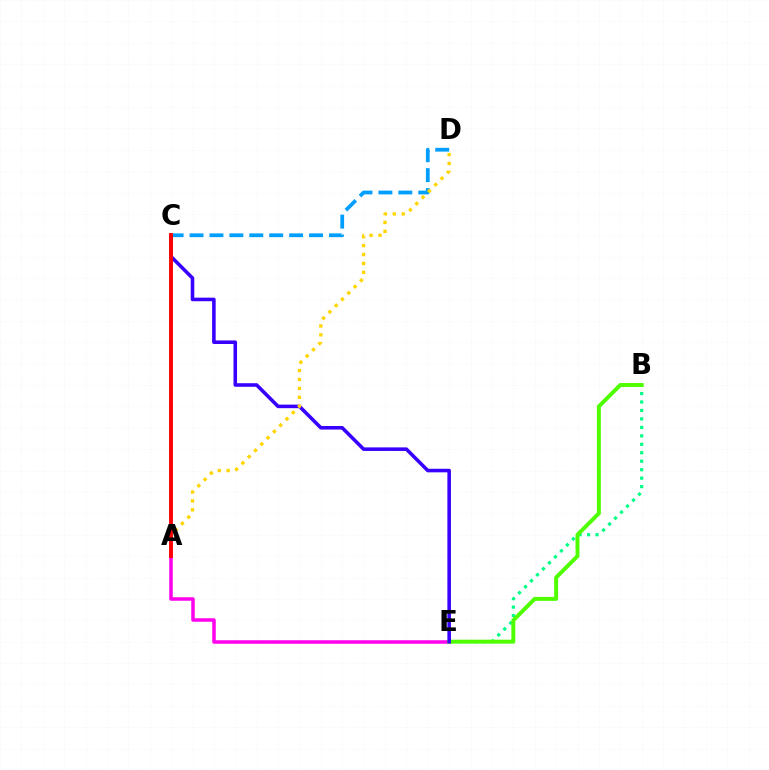{('B', 'E'): [{'color': '#00ff86', 'line_style': 'dotted', 'thickness': 2.3}, {'color': '#4fff00', 'line_style': 'solid', 'thickness': 2.85}], ('A', 'E'): [{'color': '#ff00ed', 'line_style': 'solid', 'thickness': 2.52}], ('C', 'D'): [{'color': '#009eff', 'line_style': 'dashed', 'thickness': 2.71}], ('C', 'E'): [{'color': '#3700ff', 'line_style': 'solid', 'thickness': 2.56}], ('A', 'D'): [{'color': '#ffd500', 'line_style': 'dotted', 'thickness': 2.42}], ('A', 'C'): [{'color': '#ff0000', 'line_style': 'solid', 'thickness': 2.79}]}